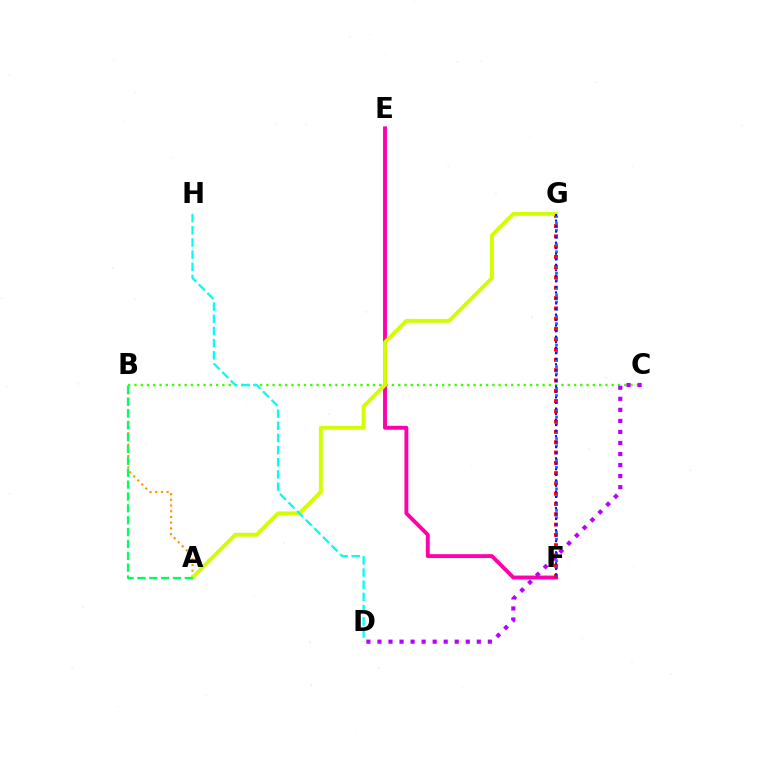{('E', 'F'): [{'color': '#ff00ac', 'line_style': 'solid', 'thickness': 2.8}], ('B', 'C'): [{'color': '#3dff00', 'line_style': 'dotted', 'thickness': 1.71}], ('F', 'G'): [{'color': '#ff0000', 'line_style': 'dotted', 'thickness': 2.8}, {'color': '#0074ff', 'line_style': 'dotted', 'thickness': 1.95}, {'color': '#2500ff', 'line_style': 'dotted', 'thickness': 1.5}], ('A', 'B'): [{'color': '#ff9400', 'line_style': 'dotted', 'thickness': 1.55}, {'color': '#00ff5c', 'line_style': 'dashed', 'thickness': 1.61}], ('A', 'G'): [{'color': '#d1ff00', 'line_style': 'solid', 'thickness': 2.8}], ('C', 'D'): [{'color': '#b900ff', 'line_style': 'dotted', 'thickness': 3.0}], ('D', 'H'): [{'color': '#00fff6', 'line_style': 'dashed', 'thickness': 1.65}]}